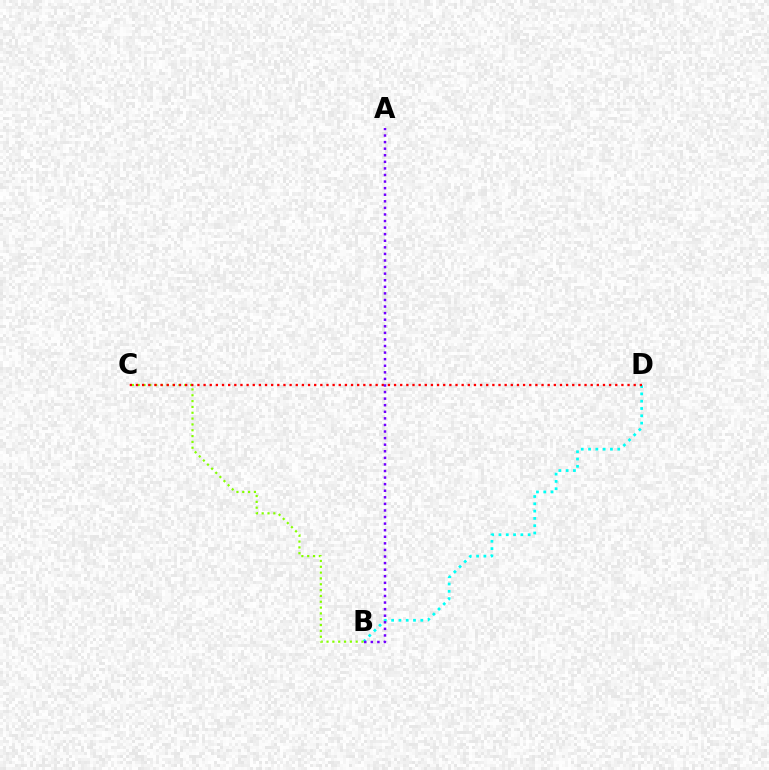{('B', 'D'): [{'color': '#00fff6', 'line_style': 'dotted', 'thickness': 1.98}], ('B', 'C'): [{'color': '#84ff00', 'line_style': 'dotted', 'thickness': 1.58}], ('C', 'D'): [{'color': '#ff0000', 'line_style': 'dotted', 'thickness': 1.67}], ('A', 'B'): [{'color': '#7200ff', 'line_style': 'dotted', 'thickness': 1.79}]}